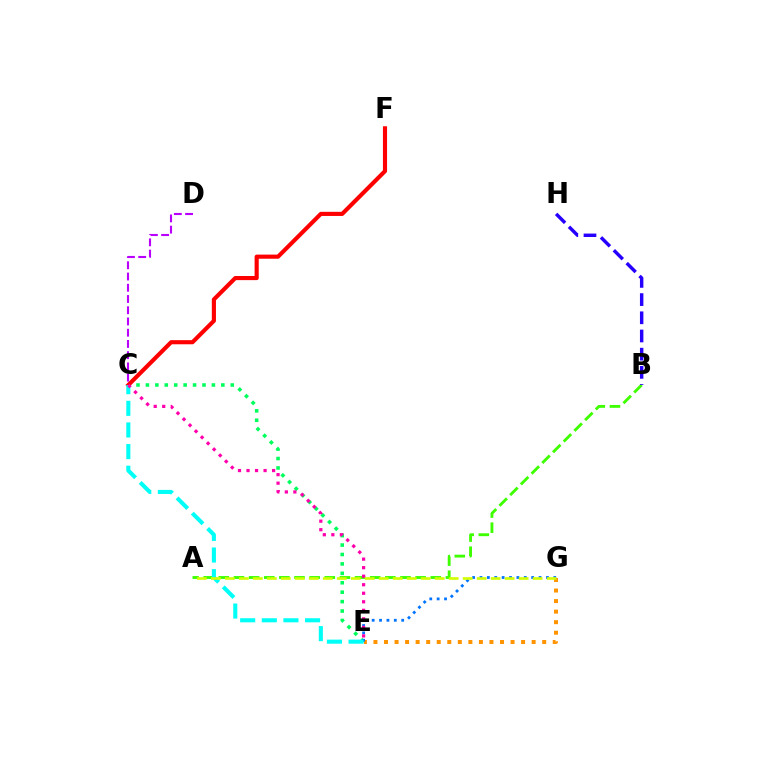{('E', 'G'): [{'color': '#ff9400', 'line_style': 'dotted', 'thickness': 2.87}, {'color': '#0074ff', 'line_style': 'dotted', 'thickness': 2.01}], ('C', 'E'): [{'color': '#00ff5c', 'line_style': 'dotted', 'thickness': 2.56}, {'color': '#00fff6', 'line_style': 'dashed', 'thickness': 2.94}, {'color': '#ff00ac', 'line_style': 'dotted', 'thickness': 2.32}], ('A', 'B'): [{'color': '#3dff00', 'line_style': 'dashed', 'thickness': 2.06}], ('C', 'F'): [{'color': '#ff0000', 'line_style': 'solid', 'thickness': 2.97}], ('A', 'G'): [{'color': '#d1ff00', 'line_style': 'dashed', 'thickness': 1.9}], ('B', 'H'): [{'color': '#2500ff', 'line_style': 'dashed', 'thickness': 2.47}], ('C', 'D'): [{'color': '#b900ff', 'line_style': 'dashed', 'thickness': 1.53}]}